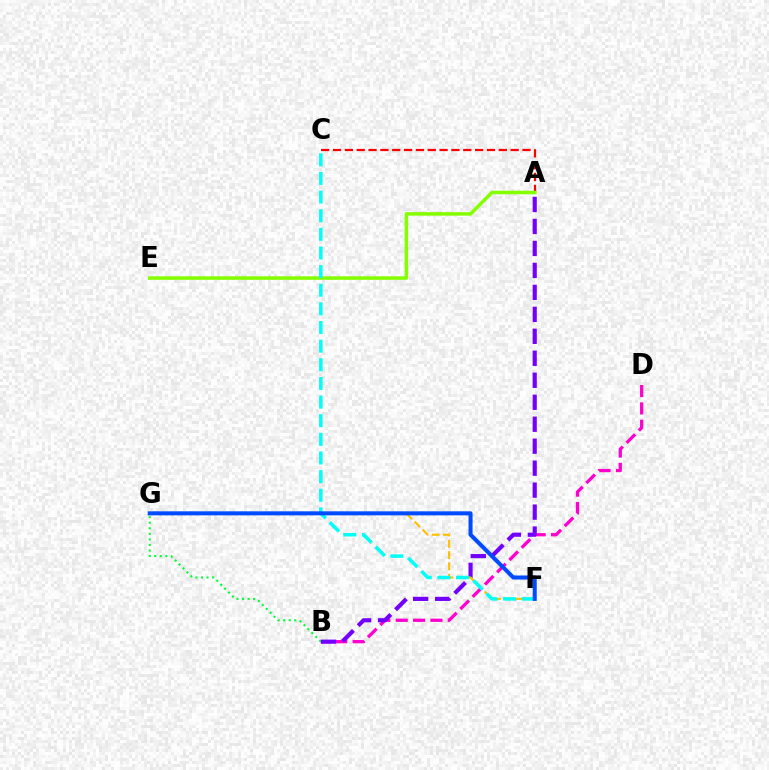{('B', 'D'): [{'color': '#ff00cf', 'line_style': 'dashed', 'thickness': 2.36}], ('A', 'C'): [{'color': '#ff0000', 'line_style': 'dashed', 'thickness': 1.61}], ('B', 'G'): [{'color': '#00ff39', 'line_style': 'dotted', 'thickness': 1.51}], ('A', 'B'): [{'color': '#7200ff', 'line_style': 'dashed', 'thickness': 2.99}], ('A', 'E'): [{'color': '#84ff00', 'line_style': 'solid', 'thickness': 2.55}], ('F', 'G'): [{'color': '#ffbd00', 'line_style': 'dashed', 'thickness': 1.53}, {'color': '#004bff', 'line_style': 'solid', 'thickness': 2.9}], ('C', 'F'): [{'color': '#00fff6', 'line_style': 'dashed', 'thickness': 2.53}]}